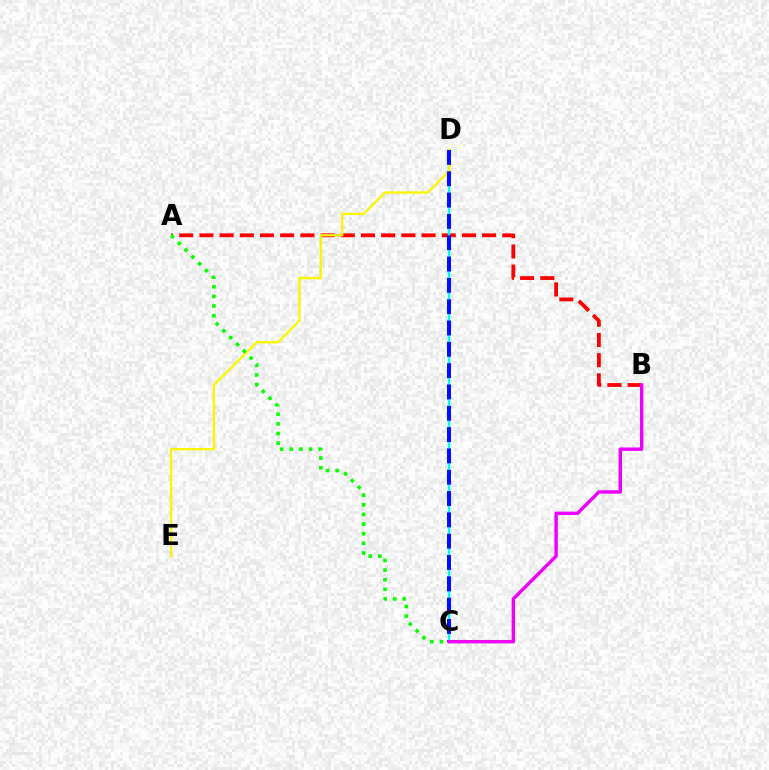{('A', 'B'): [{'color': '#ff0000', 'line_style': 'dashed', 'thickness': 2.74}], ('C', 'D'): [{'color': '#00fff6', 'line_style': 'solid', 'thickness': 1.72}, {'color': '#0010ff', 'line_style': 'dashed', 'thickness': 2.9}], ('D', 'E'): [{'color': '#fcf500', 'line_style': 'solid', 'thickness': 1.67}], ('A', 'C'): [{'color': '#08ff00', 'line_style': 'dotted', 'thickness': 2.62}], ('B', 'C'): [{'color': '#ee00ff', 'line_style': 'solid', 'thickness': 2.47}]}